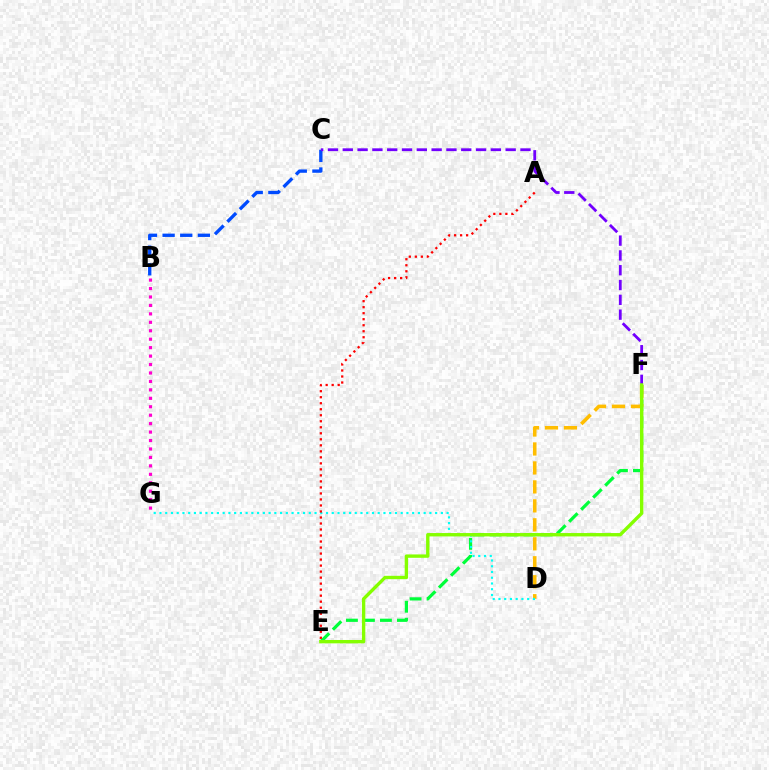{('B', 'C'): [{'color': '#004bff', 'line_style': 'dashed', 'thickness': 2.4}], ('C', 'F'): [{'color': '#7200ff', 'line_style': 'dashed', 'thickness': 2.01}], ('E', 'F'): [{'color': '#00ff39', 'line_style': 'dashed', 'thickness': 2.31}, {'color': '#84ff00', 'line_style': 'solid', 'thickness': 2.43}], ('D', 'F'): [{'color': '#ffbd00', 'line_style': 'dashed', 'thickness': 2.58}], ('B', 'G'): [{'color': '#ff00cf', 'line_style': 'dotted', 'thickness': 2.29}], ('D', 'G'): [{'color': '#00fff6', 'line_style': 'dotted', 'thickness': 1.56}], ('A', 'E'): [{'color': '#ff0000', 'line_style': 'dotted', 'thickness': 1.63}]}